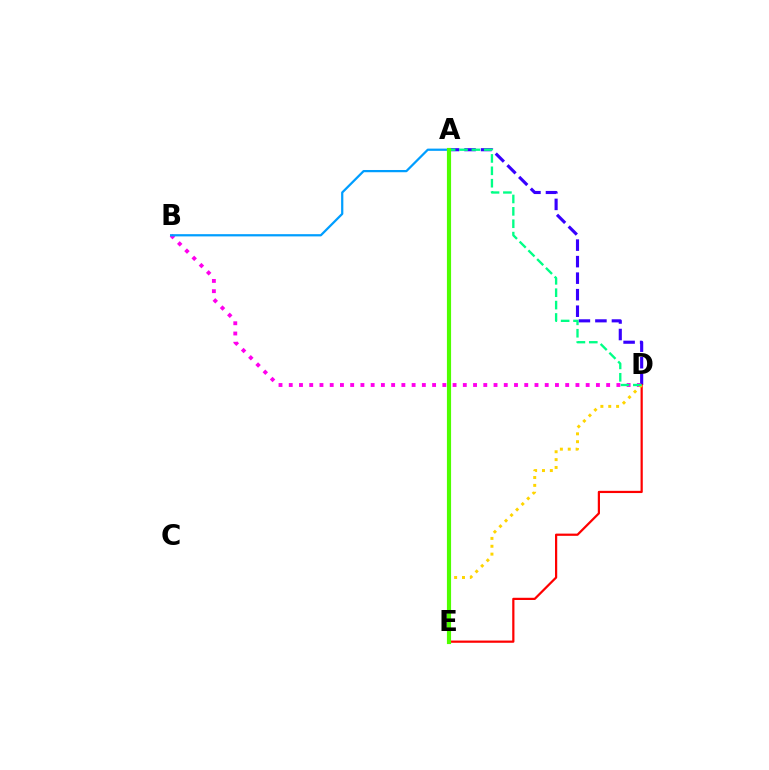{('A', 'D'): [{'color': '#3700ff', 'line_style': 'dashed', 'thickness': 2.24}, {'color': '#00ff86', 'line_style': 'dashed', 'thickness': 1.68}], ('B', 'D'): [{'color': '#ff00ed', 'line_style': 'dotted', 'thickness': 2.78}], ('A', 'B'): [{'color': '#009eff', 'line_style': 'solid', 'thickness': 1.61}], ('D', 'E'): [{'color': '#ff0000', 'line_style': 'solid', 'thickness': 1.6}, {'color': '#ffd500', 'line_style': 'dotted', 'thickness': 2.14}], ('A', 'E'): [{'color': '#4fff00', 'line_style': 'solid', 'thickness': 2.99}]}